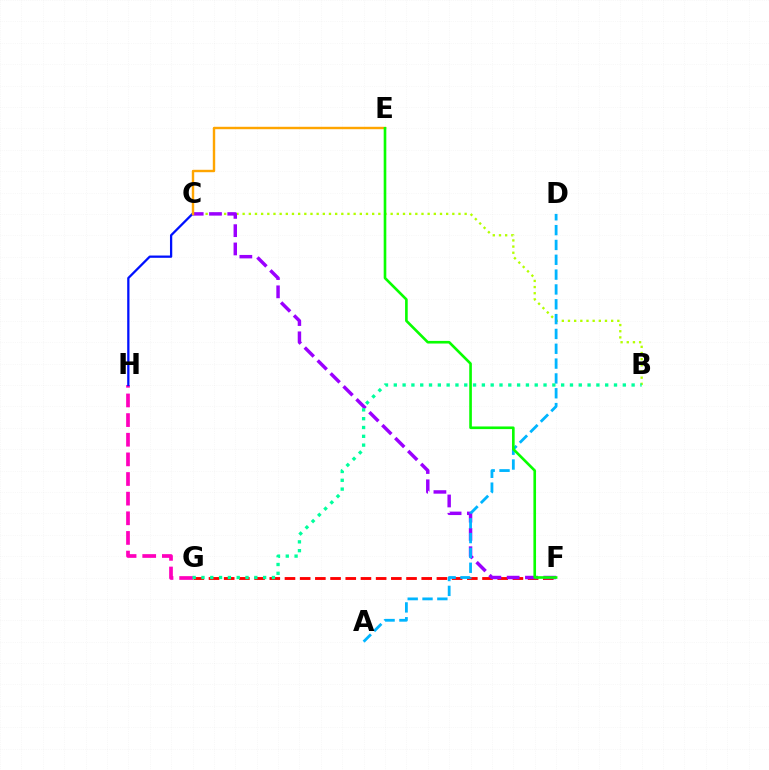{('G', 'H'): [{'color': '#ff00bd', 'line_style': 'dashed', 'thickness': 2.67}], ('B', 'C'): [{'color': '#b3ff00', 'line_style': 'dotted', 'thickness': 1.68}], ('C', 'H'): [{'color': '#0010ff', 'line_style': 'solid', 'thickness': 1.64}], ('F', 'G'): [{'color': '#ff0000', 'line_style': 'dashed', 'thickness': 2.06}], ('C', 'F'): [{'color': '#9b00ff', 'line_style': 'dashed', 'thickness': 2.48}], ('C', 'E'): [{'color': '#ffa500', 'line_style': 'solid', 'thickness': 1.74}], ('A', 'D'): [{'color': '#00b5ff', 'line_style': 'dashed', 'thickness': 2.01}], ('B', 'G'): [{'color': '#00ff9d', 'line_style': 'dotted', 'thickness': 2.39}], ('E', 'F'): [{'color': '#08ff00', 'line_style': 'solid', 'thickness': 1.9}]}